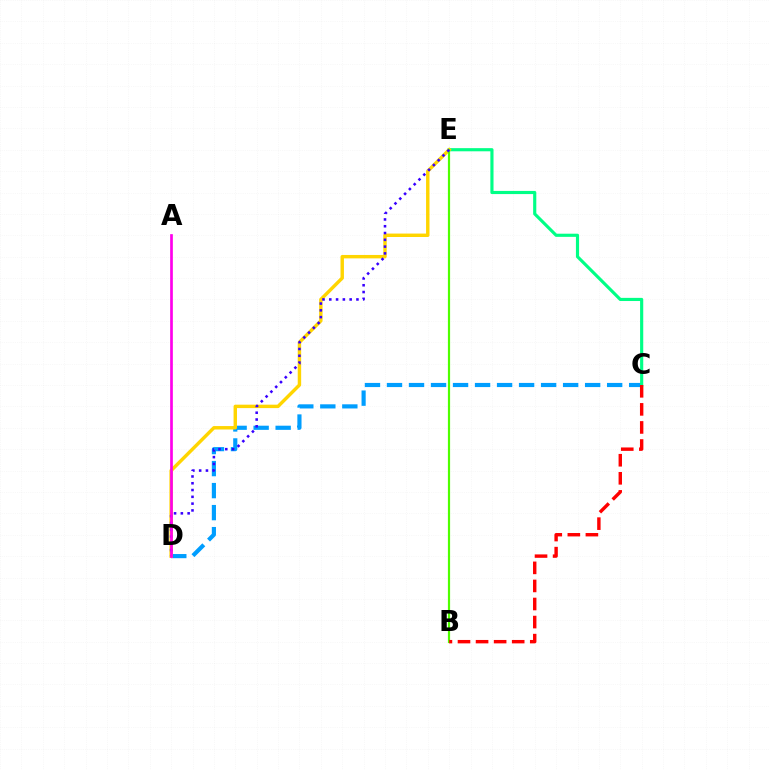{('C', 'D'): [{'color': '#009eff', 'line_style': 'dashed', 'thickness': 2.99}], ('C', 'E'): [{'color': '#00ff86', 'line_style': 'solid', 'thickness': 2.27}], ('D', 'E'): [{'color': '#ffd500', 'line_style': 'solid', 'thickness': 2.47}, {'color': '#3700ff', 'line_style': 'dotted', 'thickness': 1.84}], ('B', 'E'): [{'color': '#4fff00', 'line_style': 'solid', 'thickness': 1.58}], ('A', 'D'): [{'color': '#ff00ed', 'line_style': 'solid', 'thickness': 1.94}], ('B', 'C'): [{'color': '#ff0000', 'line_style': 'dashed', 'thickness': 2.45}]}